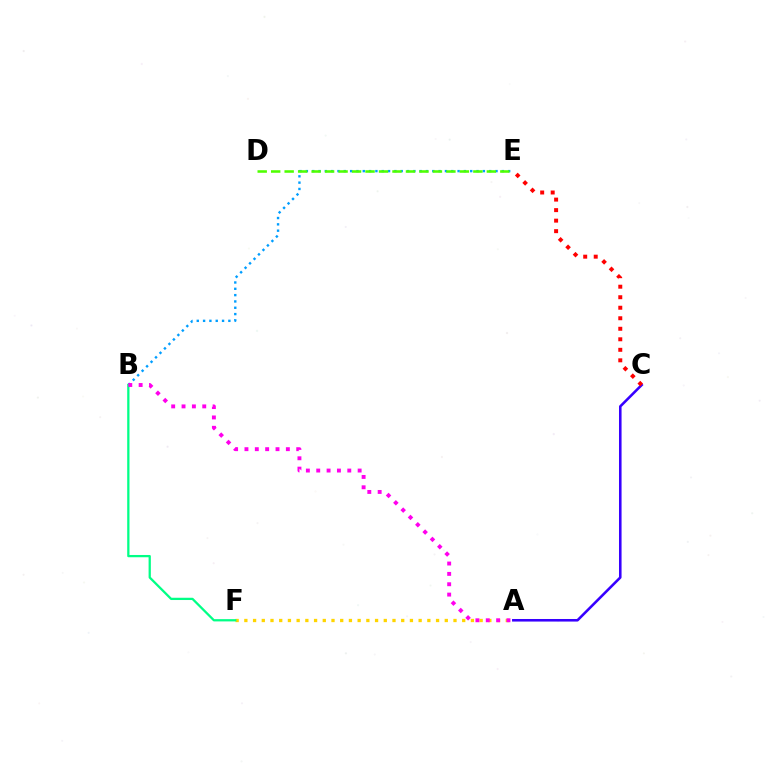{('A', 'F'): [{'color': '#ffd500', 'line_style': 'dotted', 'thickness': 2.37}], ('B', 'E'): [{'color': '#009eff', 'line_style': 'dotted', 'thickness': 1.72}], ('D', 'E'): [{'color': '#4fff00', 'line_style': 'dashed', 'thickness': 1.83}], ('A', 'C'): [{'color': '#3700ff', 'line_style': 'solid', 'thickness': 1.85}], ('B', 'F'): [{'color': '#00ff86', 'line_style': 'solid', 'thickness': 1.63}], ('A', 'B'): [{'color': '#ff00ed', 'line_style': 'dotted', 'thickness': 2.81}], ('C', 'E'): [{'color': '#ff0000', 'line_style': 'dotted', 'thickness': 2.86}]}